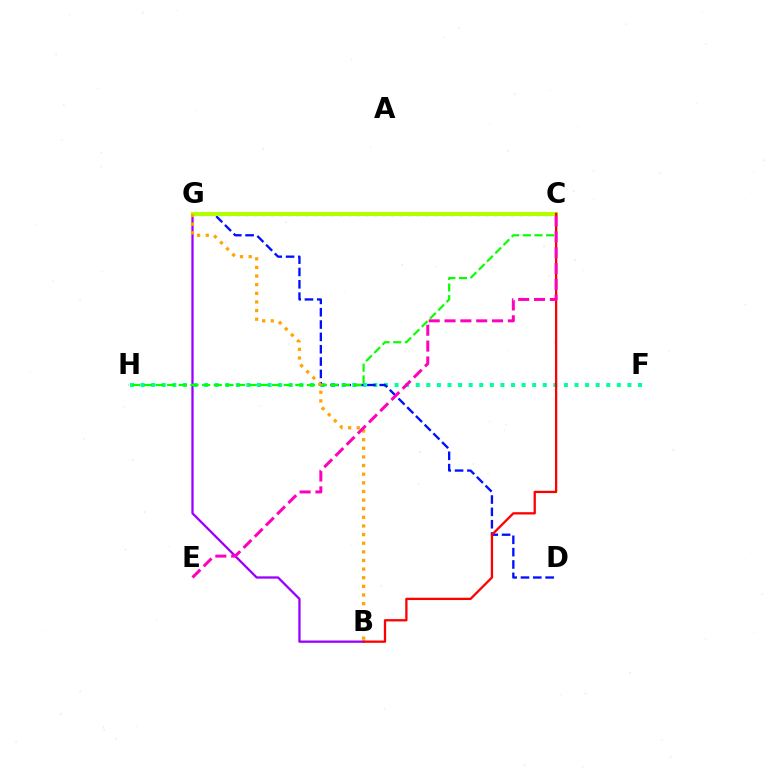{('C', 'G'): [{'color': '#00b5ff', 'line_style': 'dotted', 'thickness': 2.33}, {'color': '#b3ff00', 'line_style': 'solid', 'thickness': 2.94}], ('B', 'G'): [{'color': '#9b00ff', 'line_style': 'solid', 'thickness': 1.65}, {'color': '#ffa500', 'line_style': 'dotted', 'thickness': 2.34}], ('F', 'H'): [{'color': '#00ff9d', 'line_style': 'dotted', 'thickness': 2.88}], ('D', 'G'): [{'color': '#0010ff', 'line_style': 'dashed', 'thickness': 1.68}], ('C', 'H'): [{'color': '#08ff00', 'line_style': 'dashed', 'thickness': 1.58}], ('B', 'C'): [{'color': '#ff0000', 'line_style': 'solid', 'thickness': 1.65}], ('C', 'E'): [{'color': '#ff00bd', 'line_style': 'dashed', 'thickness': 2.15}]}